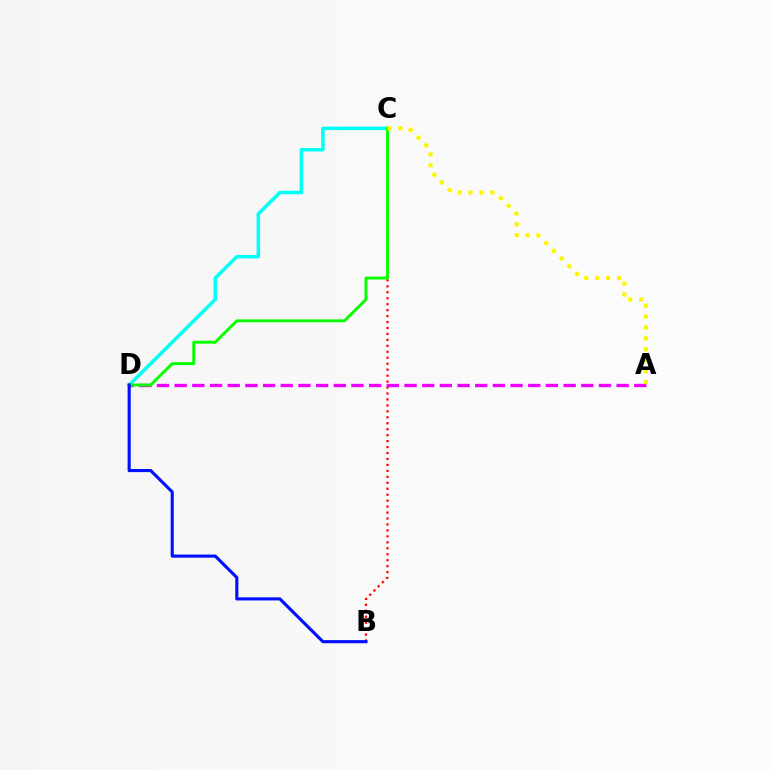{('B', 'C'): [{'color': '#ff0000', 'line_style': 'dotted', 'thickness': 1.62}], ('C', 'D'): [{'color': '#00fff6', 'line_style': 'solid', 'thickness': 2.52}, {'color': '#08ff00', 'line_style': 'solid', 'thickness': 2.1}], ('A', 'D'): [{'color': '#ee00ff', 'line_style': 'dashed', 'thickness': 2.4}], ('A', 'C'): [{'color': '#fcf500', 'line_style': 'dotted', 'thickness': 2.96}], ('B', 'D'): [{'color': '#0010ff', 'line_style': 'solid', 'thickness': 2.24}]}